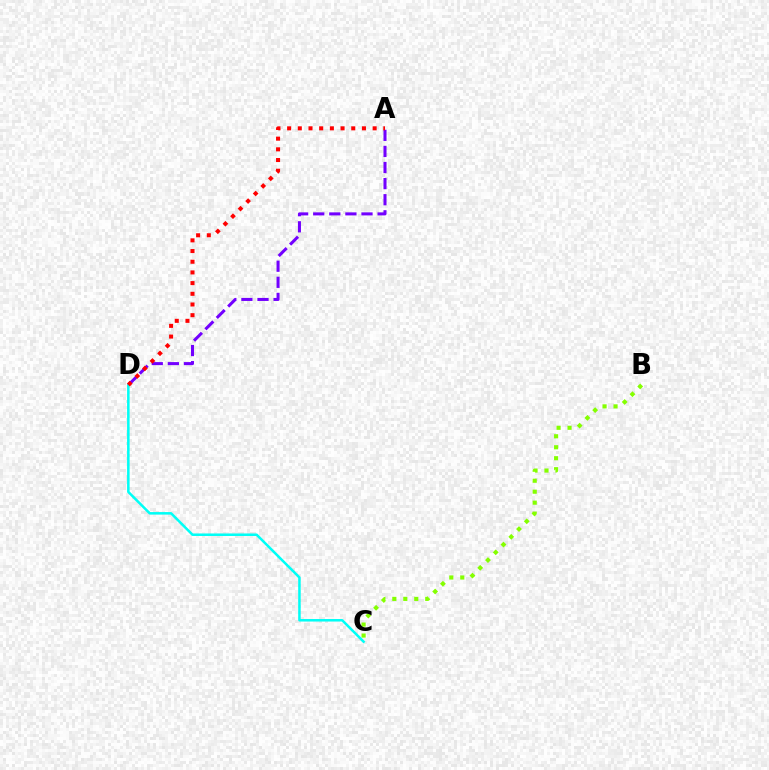{('A', 'D'): [{'color': '#7200ff', 'line_style': 'dashed', 'thickness': 2.19}, {'color': '#ff0000', 'line_style': 'dotted', 'thickness': 2.9}], ('C', 'D'): [{'color': '#00fff6', 'line_style': 'solid', 'thickness': 1.82}], ('B', 'C'): [{'color': '#84ff00', 'line_style': 'dotted', 'thickness': 2.98}]}